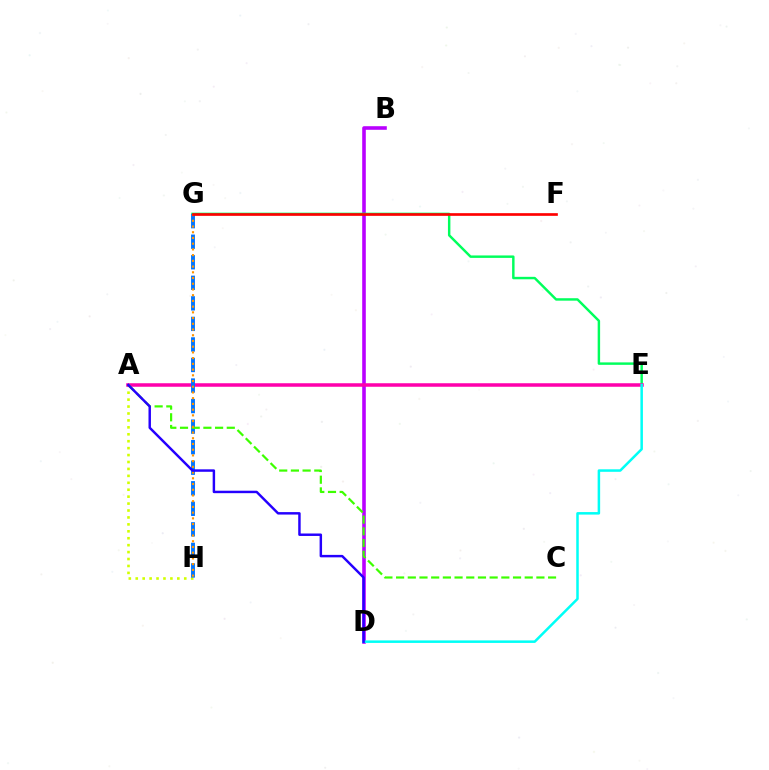{('A', 'H'): [{'color': '#d1ff00', 'line_style': 'dotted', 'thickness': 1.88}], ('B', 'D'): [{'color': '#b900ff', 'line_style': 'solid', 'thickness': 2.59}], ('E', 'G'): [{'color': '#00ff5c', 'line_style': 'solid', 'thickness': 1.76}], ('A', 'E'): [{'color': '#ff00ac', 'line_style': 'solid', 'thickness': 2.53}], ('G', 'H'): [{'color': '#0074ff', 'line_style': 'dashed', 'thickness': 2.79}, {'color': '#ff9400', 'line_style': 'dotted', 'thickness': 1.55}], ('A', 'C'): [{'color': '#3dff00', 'line_style': 'dashed', 'thickness': 1.59}], ('D', 'E'): [{'color': '#00fff6', 'line_style': 'solid', 'thickness': 1.81}], ('F', 'G'): [{'color': '#ff0000', 'line_style': 'solid', 'thickness': 1.92}], ('A', 'D'): [{'color': '#2500ff', 'line_style': 'solid', 'thickness': 1.77}]}